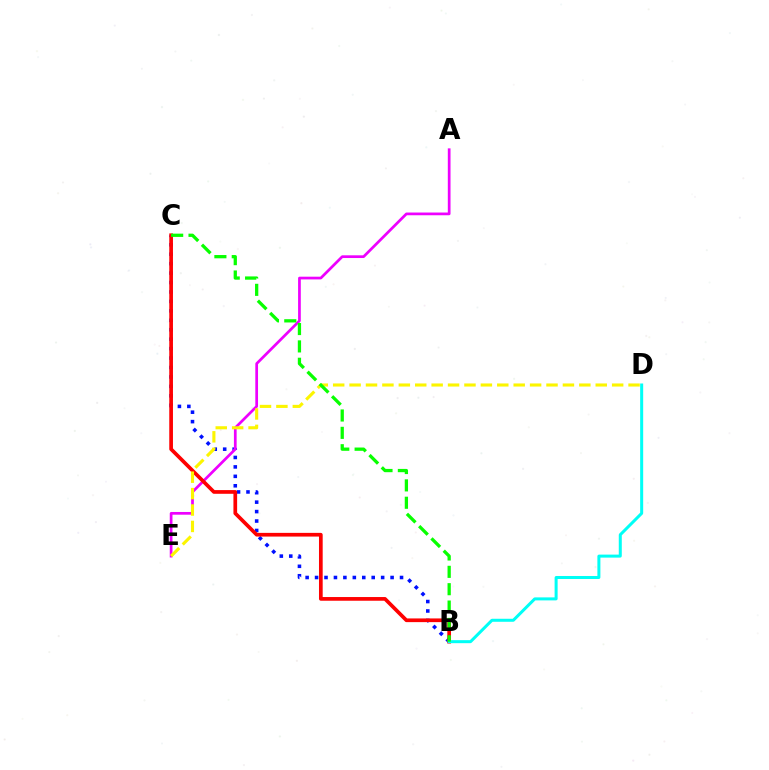{('B', 'C'): [{'color': '#0010ff', 'line_style': 'dotted', 'thickness': 2.56}, {'color': '#ff0000', 'line_style': 'solid', 'thickness': 2.66}, {'color': '#08ff00', 'line_style': 'dashed', 'thickness': 2.36}], ('A', 'E'): [{'color': '#ee00ff', 'line_style': 'solid', 'thickness': 1.96}], ('D', 'E'): [{'color': '#fcf500', 'line_style': 'dashed', 'thickness': 2.23}], ('B', 'D'): [{'color': '#00fff6', 'line_style': 'solid', 'thickness': 2.17}]}